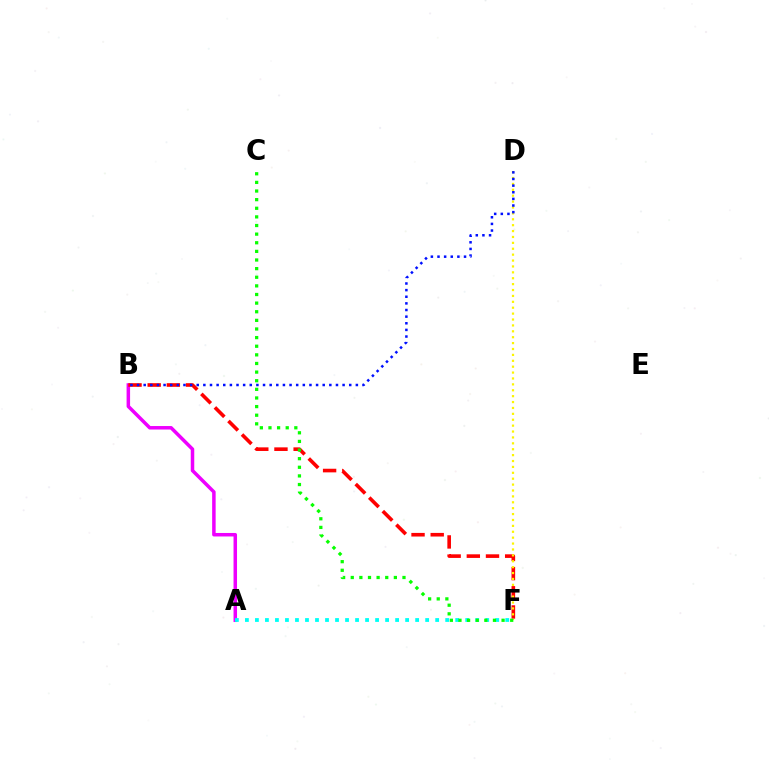{('A', 'B'): [{'color': '#ee00ff', 'line_style': 'solid', 'thickness': 2.52}], ('A', 'F'): [{'color': '#00fff6', 'line_style': 'dotted', 'thickness': 2.72}], ('B', 'F'): [{'color': '#ff0000', 'line_style': 'dashed', 'thickness': 2.6}], ('D', 'F'): [{'color': '#fcf500', 'line_style': 'dotted', 'thickness': 1.6}], ('C', 'F'): [{'color': '#08ff00', 'line_style': 'dotted', 'thickness': 2.34}], ('B', 'D'): [{'color': '#0010ff', 'line_style': 'dotted', 'thickness': 1.8}]}